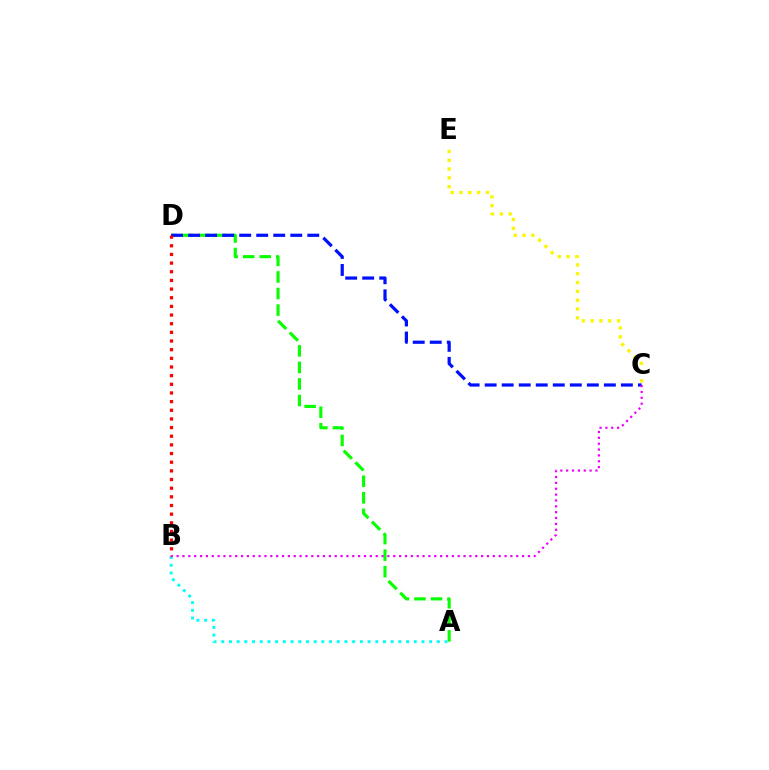{('A', 'D'): [{'color': '#08ff00', 'line_style': 'dashed', 'thickness': 2.25}], ('C', 'D'): [{'color': '#0010ff', 'line_style': 'dashed', 'thickness': 2.31}], ('A', 'B'): [{'color': '#00fff6', 'line_style': 'dotted', 'thickness': 2.09}], ('B', 'D'): [{'color': '#ff0000', 'line_style': 'dotted', 'thickness': 2.35}], ('C', 'E'): [{'color': '#fcf500', 'line_style': 'dotted', 'thickness': 2.4}], ('B', 'C'): [{'color': '#ee00ff', 'line_style': 'dotted', 'thickness': 1.59}]}